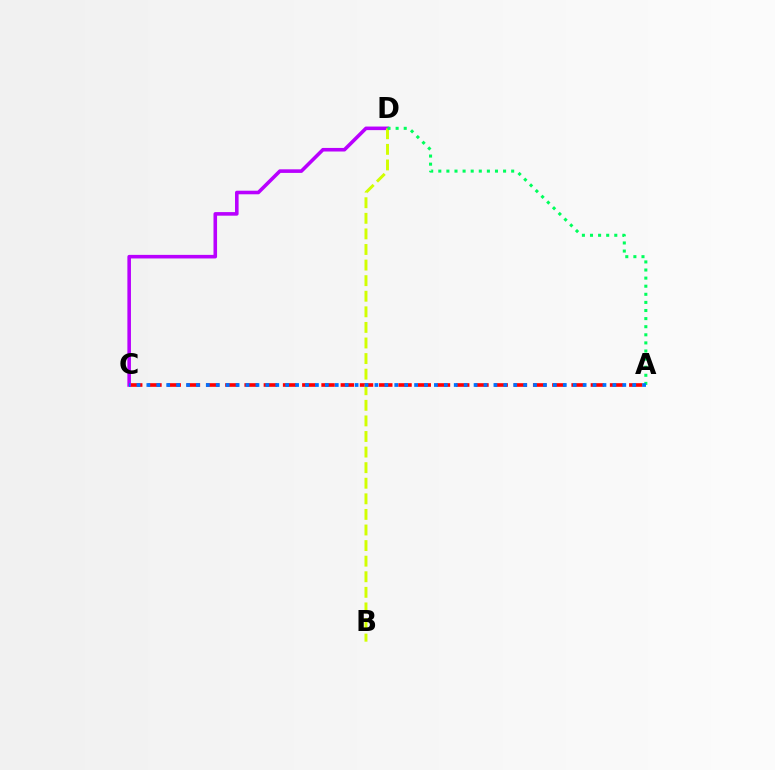{('A', 'C'): [{'color': '#ff0000', 'line_style': 'dashed', 'thickness': 2.61}, {'color': '#0074ff', 'line_style': 'dotted', 'thickness': 2.69}], ('C', 'D'): [{'color': '#b900ff', 'line_style': 'solid', 'thickness': 2.58}], ('B', 'D'): [{'color': '#d1ff00', 'line_style': 'dashed', 'thickness': 2.12}], ('A', 'D'): [{'color': '#00ff5c', 'line_style': 'dotted', 'thickness': 2.2}]}